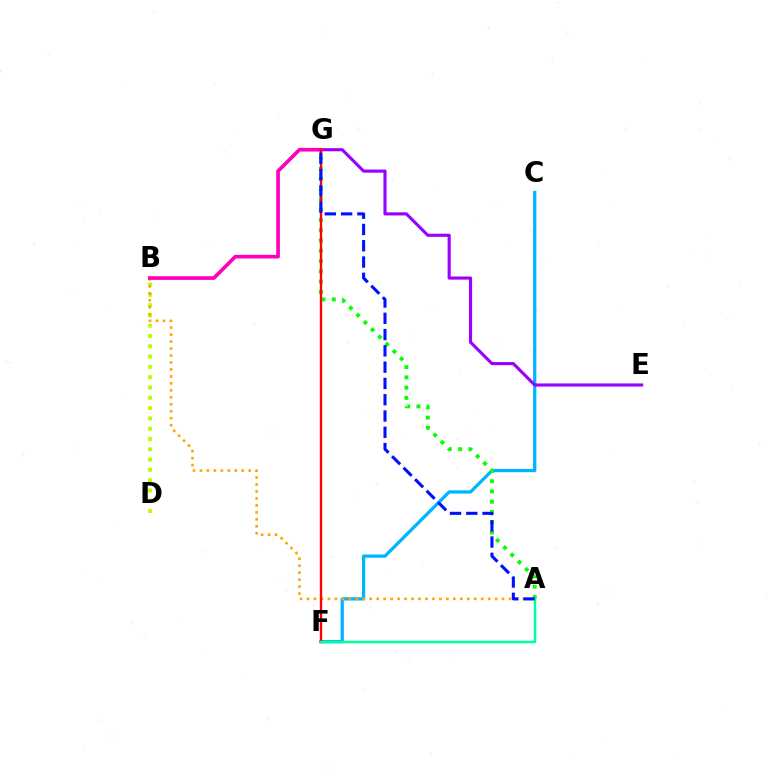{('B', 'D'): [{'color': '#b3ff00', 'line_style': 'dotted', 'thickness': 2.8}], ('C', 'F'): [{'color': '#00b5ff', 'line_style': 'solid', 'thickness': 2.34}], ('A', 'B'): [{'color': '#ffa500', 'line_style': 'dotted', 'thickness': 1.89}], ('E', 'G'): [{'color': '#9b00ff', 'line_style': 'solid', 'thickness': 2.25}], ('A', 'G'): [{'color': '#08ff00', 'line_style': 'dotted', 'thickness': 2.79}, {'color': '#0010ff', 'line_style': 'dashed', 'thickness': 2.21}], ('B', 'G'): [{'color': '#ff00bd', 'line_style': 'solid', 'thickness': 2.64}], ('F', 'G'): [{'color': '#ff0000', 'line_style': 'solid', 'thickness': 1.71}], ('A', 'F'): [{'color': '#00ff9d', 'line_style': 'solid', 'thickness': 1.8}]}